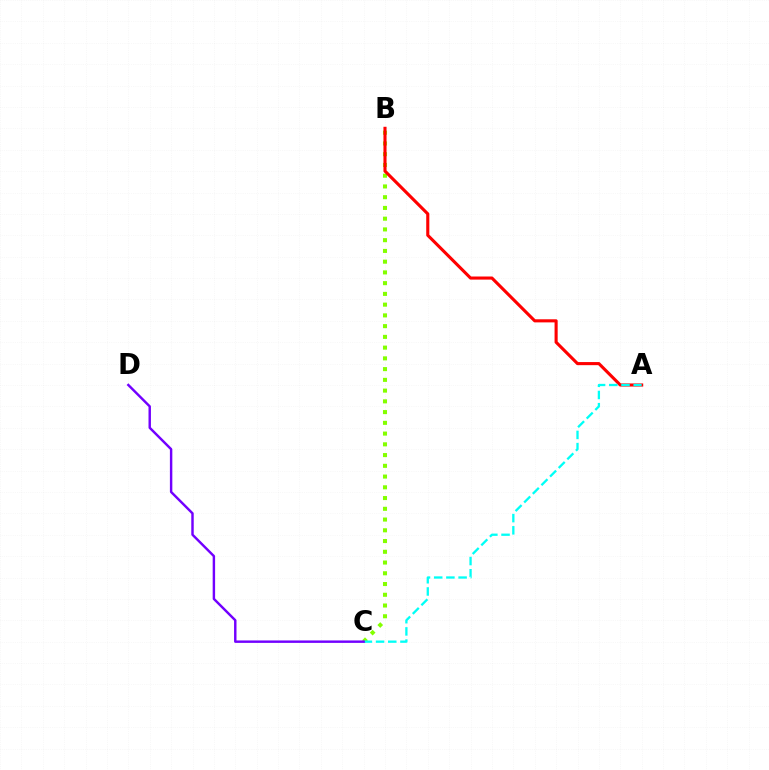{('B', 'C'): [{'color': '#84ff00', 'line_style': 'dotted', 'thickness': 2.92}], ('A', 'B'): [{'color': '#ff0000', 'line_style': 'solid', 'thickness': 2.23}], ('A', 'C'): [{'color': '#00fff6', 'line_style': 'dashed', 'thickness': 1.66}], ('C', 'D'): [{'color': '#7200ff', 'line_style': 'solid', 'thickness': 1.75}]}